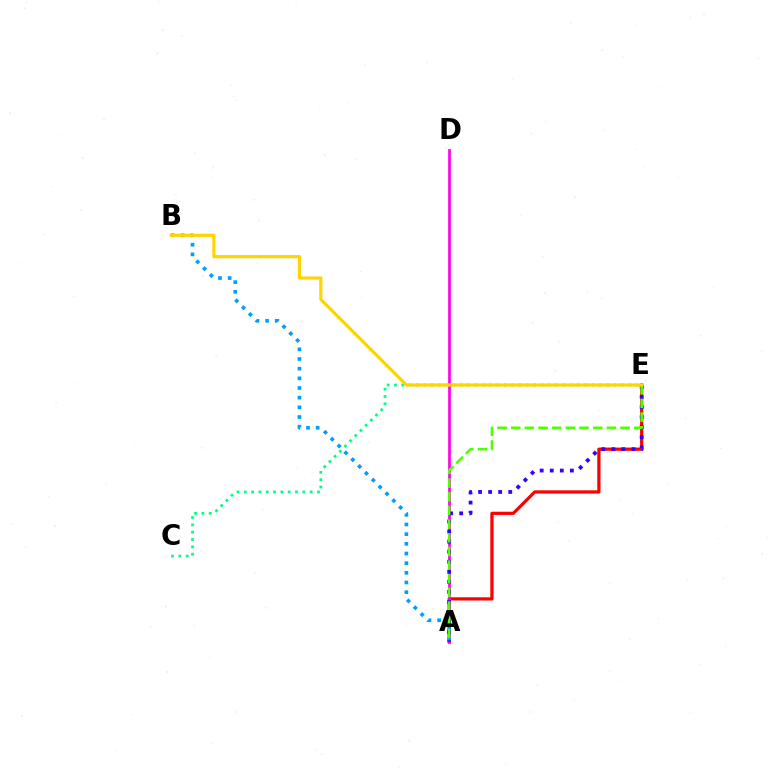{('A', 'E'): [{'color': '#ff0000', 'line_style': 'solid', 'thickness': 2.32}, {'color': '#3700ff', 'line_style': 'dotted', 'thickness': 2.74}, {'color': '#4fff00', 'line_style': 'dashed', 'thickness': 1.86}], ('A', 'D'): [{'color': '#ff00ed', 'line_style': 'solid', 'thickness': 1.95}], ('A', 'B'): [{'color': '#009eff', 'line_style': 'dotted', 'thickness': 2.63}], ('C', 'E'): [{'color': '#00ff86', 'line_style': 'dotted', 'thickness': 1.99}], ('B', 'E'): [{'color': '#ffd500', 'line_style': 'solid', 'thickness': 2.3}]}